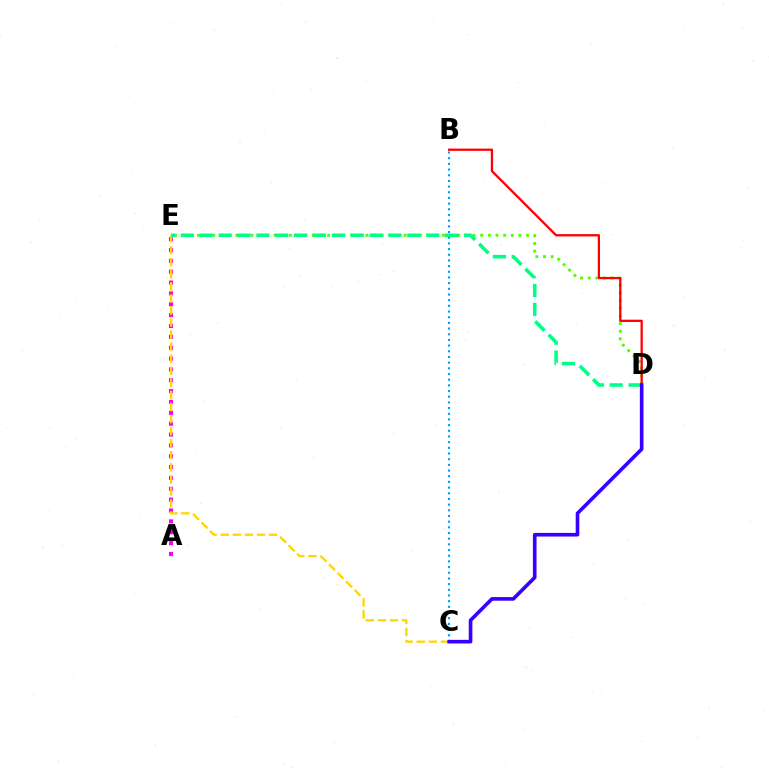{('B', 'C'): [{'color': '#009eff', 'line_style': 'dotted', 'thickness': 1.54}], ('D', 'E'): [{'color': '#4fff00', 'line_style': 'dotted', 'thickness': 2.08}, {'color': '#00ff86', 'line_style': 'dashed', 'thickness': 2.56}], ('A', 'E'): [{'color': '#ff00ed', 'line_style': 'dotted', 'thickness': 2.95}], ('B', 'D'): [{'color': '#ff0000', 'line_style': 'solid', 'thickness': 1.64}], ('C', 'E'): [{'color': '#ffd500', 'line_style': 'dashed', 'thickness': 1.64}], ('C', 'D'): [{'color': '#3700ff', 'line_style': 'solid', 'thickness': 2.61}]}